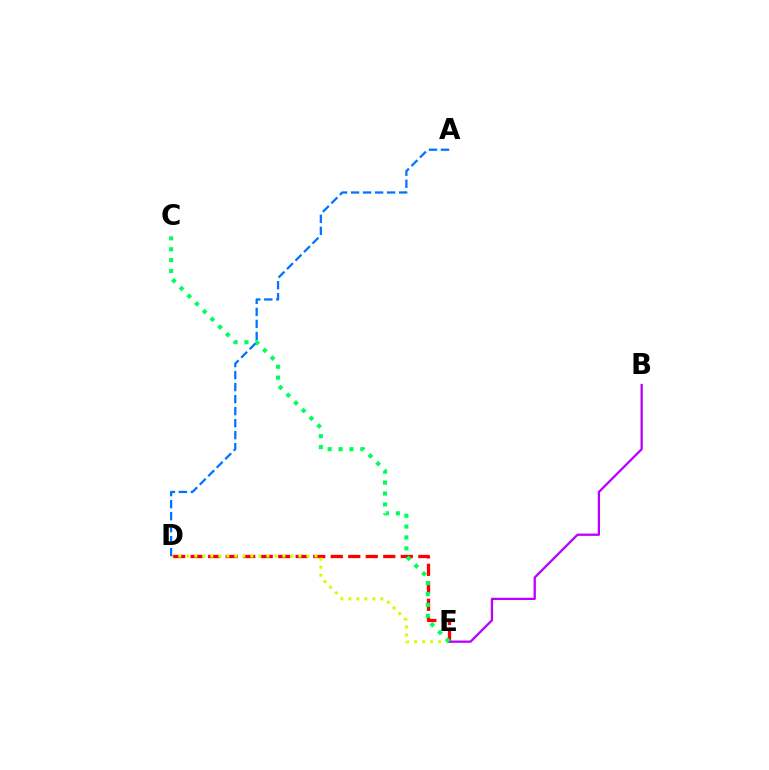{('D', 'E'): [{'color': '#ff0000', 'line_style': 'dashed', 'thickness': 2.38}, {'color': '#d1ff00', 'line_style': 'dotted', 'thickness': 2.18}], ('B', 'E'): [{'color': '#b900ff', 'line_style': 'solid', 'thickness': 1.64}], ('C', 'E'): [{'color': '#00ff5c', 'line_style': 'dotted', 'thickness': 2.96}], ('A', 'D'): [{'color': '#0074ff', 'line_style': 'dashed', 'thickness': 1.63}]}